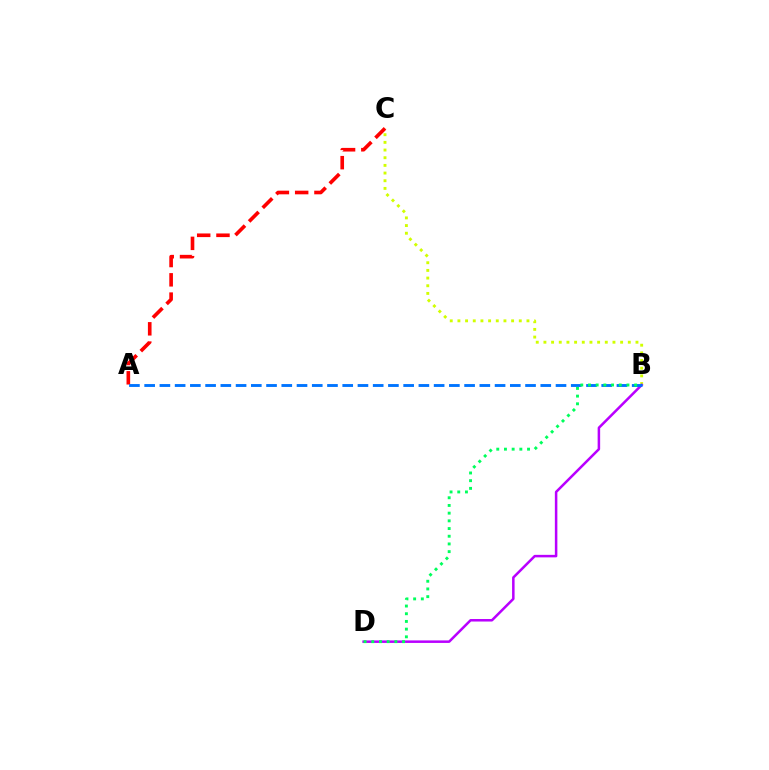{('B', 'C'): [{'color': '#d1ff00', 'line_style': 'dotted', 'thickness': 2.08}], ('A', 'C'): [{'color': '#ff0000', 'line_style': 'dashed', 'thickness': 2.62}], ('B', 'D'): [{'color': '#b900ff', 'line_style': 'solid', 'thickness': 1.81}, {'color': '#00ff5c', 'line_style': 'dotted', 'thickness': 2.09}], ('A', 'B'): [{'color': '#0074ff', 'line_style': 'dashed', 'thickness': 2.07}]}